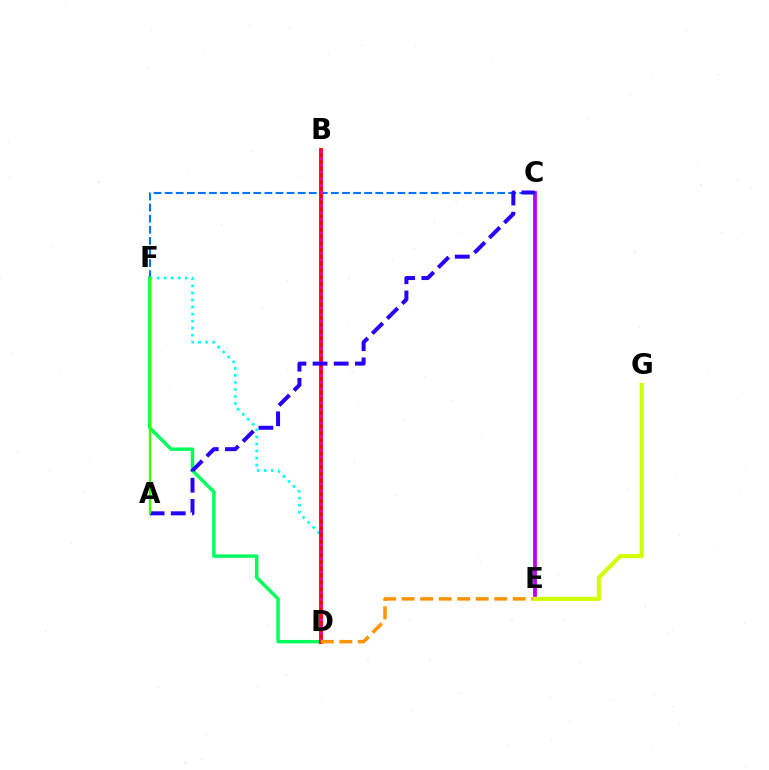{('C', 'E'): [{'color': '#b900ff', 'line_style': 'solid', 'thickness': 2.72}], ('D', 'F'): [{'color': '#00ff5c', 'line_style': 'solid', 'thickness': 2.47}, {'color': '#00fff6', 'line_style': 'dotted', 'thickness': 1.91}], ('C', 'F'): [{'color': '#0074ff', 'line_style': 'dashed', 'thickness': 1.51}], ('B', 'D'): [{'color': '#ff0000', 'line_style': 'solid', 'thickness': 2.76}, {'color': '#ff00ac', 'line_style': 'dotted', 'thickness': 1.84}], ('D', 'E'): [{'color': '#ff9400', 'line_style': 'dashed', 'thickness': 2.52}], ('A', 'C'): [{'color': '#2500ff', 'line_style': 'dashed', 'thickness': 2.87}], ('A', 'F'): [{'color': '#3dff00', 'line_style': 'solid', 'thickness': 1.65}], ('E', 'G'): [{'color': '#d1ff00', 'line_style': 'solid', 'thickness': 2.98}]}